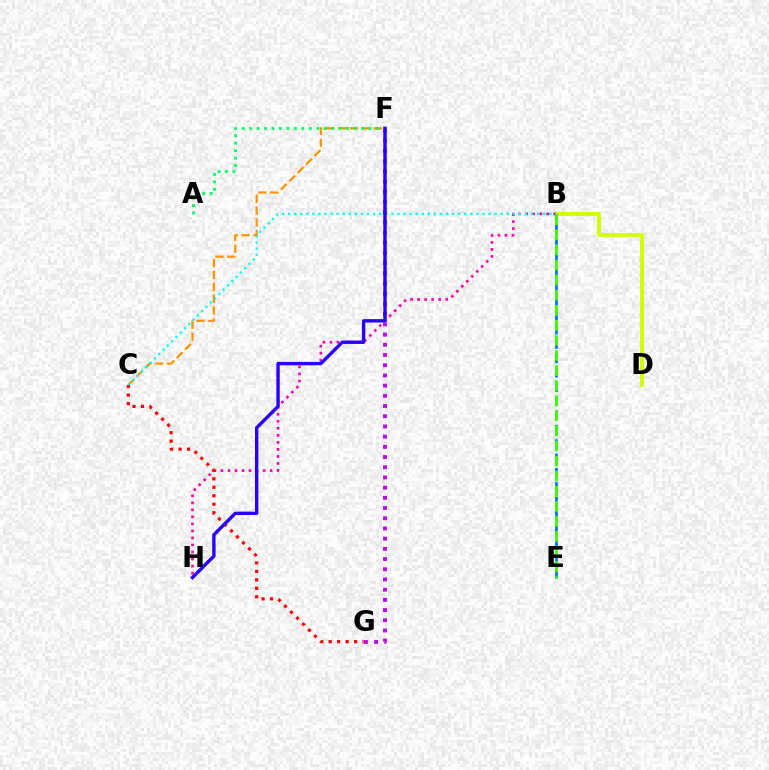{('C', 'F'): [{'color': '#ff9400', 'line_style': 'dashed', 'thickness': 1.62}], ('B', 'D'): [{'color': '#d1ff00', 'line_style': 'solid', 'thickness': 2.78}], ('B', 'H'): [{'color': '#ff00ac', 'line_style': 'dotted', 'thickness': 1.91}], ('B', 'E'): [{'color': '#0074ff', 'line_style': 'dashed', 'thickness': 1.95}, {'color': '#3dff00', 'line_style': 'dashed', 'thickness': 2.05}], ('B', 'C'): [{'color': '#00fff6', 'line_style': 'dotted', 'thickness': 1.65}], ('F', 'G'): [{'color': '#b900ff', 'line_style': 'dotted', 'thickness': 2.77}], ('C', 'G'): [{'color': '#ff0000', 'line_style': 'dotted', 'thickness': 2.3}], ('A', 'F'): [{'color': '#00ff5c', 'line_style': 'dotted', 'thickness': 2.03}], ('F', 'H'): [{'color': '#2500ff', 'line_style': 'solid', 'thickness': 2.44}]}